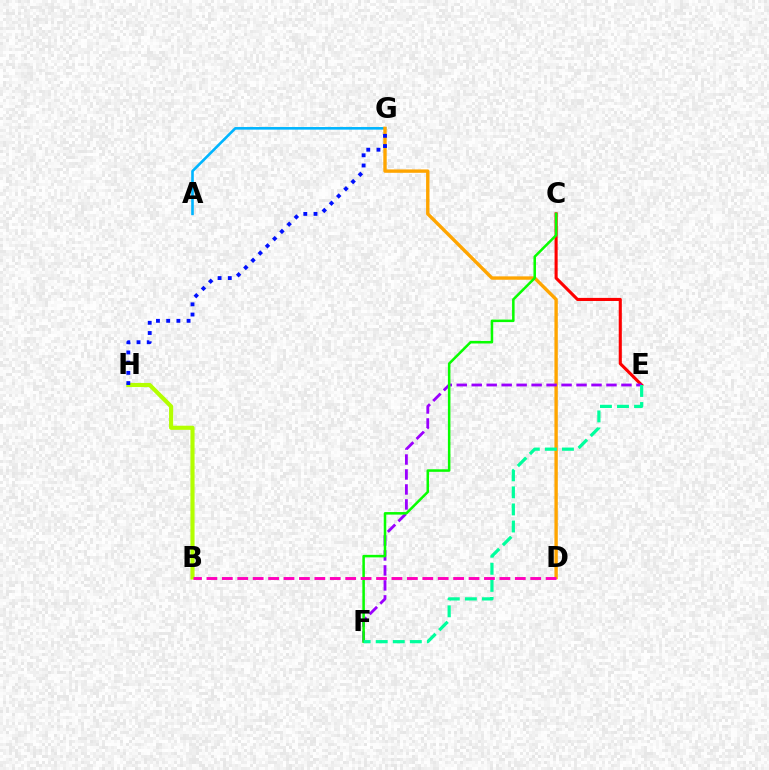{('A', 'G'): [{'color': '#00b5ff', 'line_style': 'solid', 'thickness': 1.88}], ('D', 'G'): [{'color': '#ffa500', 'line_style': 'solid', 'thickness': 2.43}], ('C', 'E'): [{'color': '#ff0000', 'line_style': 'solid', 'thickness': 2.23}], ('E', 'F'): [{'color': '#9b00ff', 'line_style': 'dashed', 'thickness': 2.03}, {'color': '#00ff9d', 'line_style': 'dashed', 'thickness': 2.32}], ('B', 'H'): [{'color': '#b3ff00', 'line_style': 'solid', 'thickness': 2.97}], ('C', 'F'): [{'color': '#08ff00', 'line_style': 'solid', 'thickness': 1.82}], ('B', 'D'): [{'color': '#ff00bd', 'line_style': 'dashed', 'thickness': 2.09}], ('G', 'H'): [{'color': '#0010ff', 'line_style': 'dotted', 'thickness': 2.77}]}